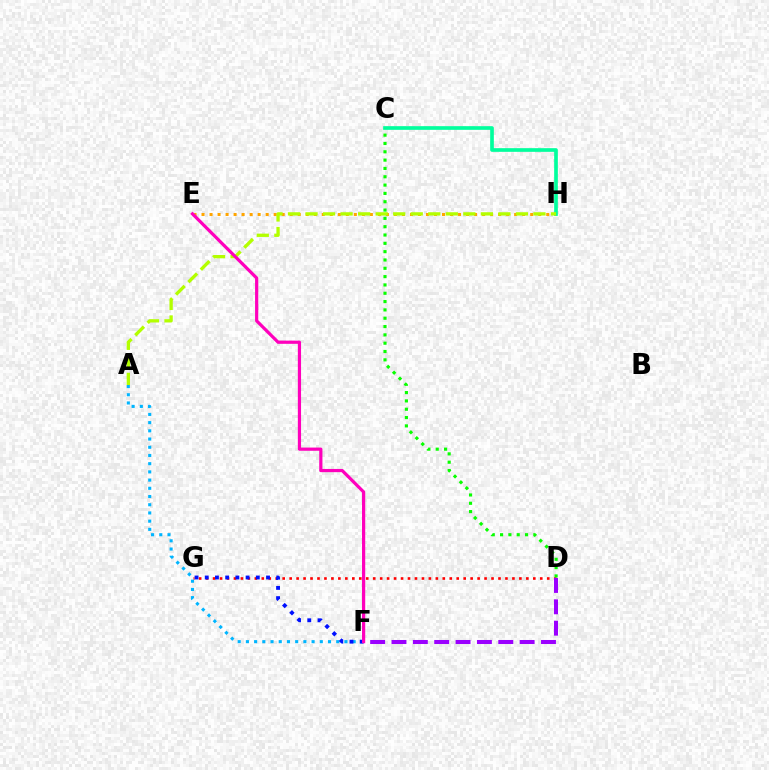{('D', 'G'): [{'color': '#ff0000', 'line_style': 'dotted', 'thickness': 1.89}], ('A', 'F'): [{'color': '#00b5ff', 'line_style': 'dotted', 'thickness': 2.23}], ('D', 'F'): [{'color': '#9b00ff', 'line_style': 'dashed', 'thickness': 2.9}], ('F', 'G'): [{'color': '#0010ff', 'line_style': 'dotted', 'thickness': 2.77}], ('E', 'H'): [{'color': '#ffa500', 'line_style': 'dotted', 'thickness': 2.18}], ('C', 'H'): [{'color': '#00ff9d', 'line_style': 'solid', 'thickness': 2.64}], ('A', 'H'): [{'color': '#b3ff00', 'line_style': 'dashed', 'thickness': 2.38}], ('C', 'D'): [{'color': '#08ff00', 'line_style': 'dotted', 'thickness': 2.26}], ('E', 'F'): [{'color': '#ff00bd', 'line_style': 'solid', 'thickness': 2.31}]}